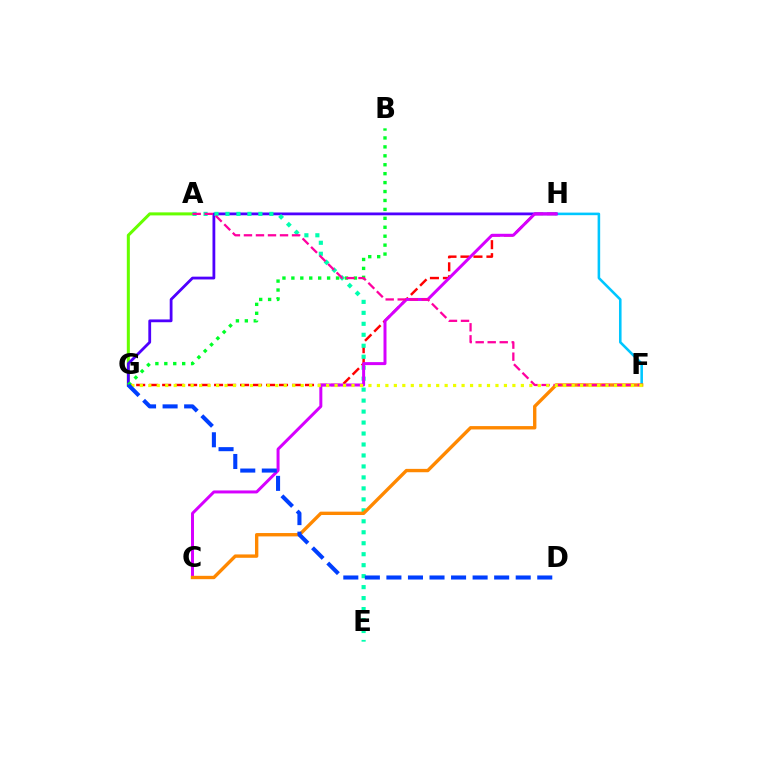{('G', 'H'): [{'color': '#ff0000', 'line_style': 'dashed', 'thickness': 1.76}, {'color': '#4f00ff', 'line_style': 'solid', 'thickness': 2.01}], ('A', 'G'): [{'color': '#66ff00', 'line_style': 'solid', 'thickness': 2.19}], ('F', 'H'): [{'color': '#00c7ff', 'line_style': 'solid', 'thickness': 1.85}], ('A', 'E'): [{'color': '#00ffaf', 'line_style': 'dotted', 'thickness': 2.98}], ('C', 'H'): [{'color': '#d600ff', 'line_style': 'solid', 'thickness': 2.15}], ('C', 'F'): [{'color': '#ff8800', 'line_style': 'solid', 'thickness': 2.42}], ('B', 'G'): [{'color': '#00ff27', 'line_style': 'dotted', 'thickness': 2.43}], ('A', 'F'): [{'color': '#ff00a0', 'line_style': 'dashed', 'thickness': 1.63}], ('F', 'G'): [{'color': '#eeff00', 'line_style': 'dotted', 'thickness': 2.3}], ('D', 'G'): [{'color': '#003fff', 'line_style': 'dashed', 'thickness': 2.93}]}